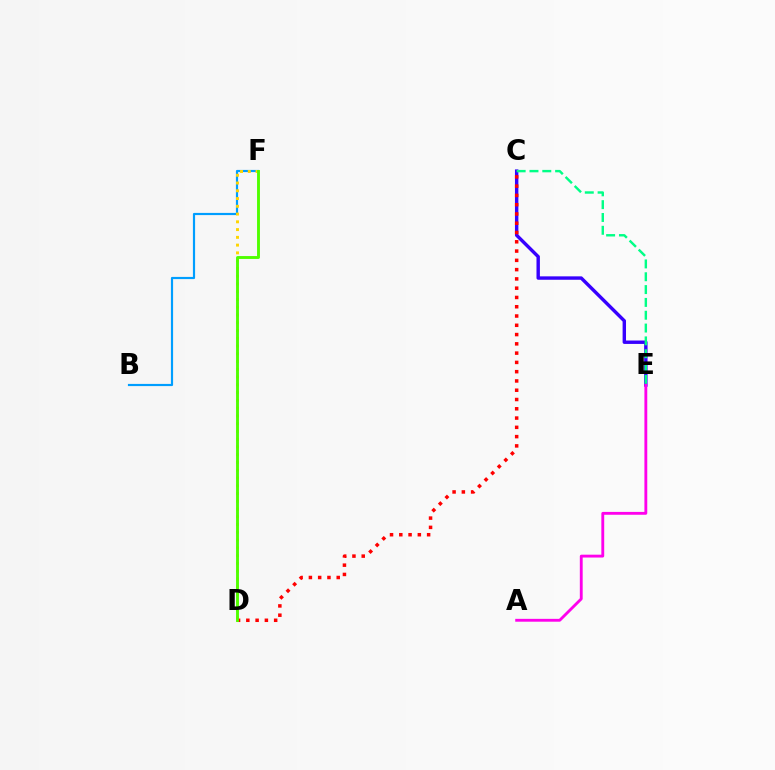{('B', 'F'): [{'color': '#009eff', 'line_style': 'solid', 'thickness': 1.57}], ('C', 'E'): [{'color': '#3700ff', 'line_style': 'solid', 'thickness': 2.45}, {'color': '#00ff86', 'line_style': 'dashed', 'thickness': 1.74}], ('D', 'F'): [{'color': '#ffd500', 'line_style': 'dotted', 'thickness': 2.11}, {'color': '#4fff00', 'line_style': 'solid', 'thickness': 2.08}], ('A', 'E'): [{'color': '#ff00ed', 'line_style': 'solid', 'thickness': 2.06}], ('C', 'D'): [{'color': '#ff0000', 'line_style': 'dotted', 'thickness': 2.52}]}